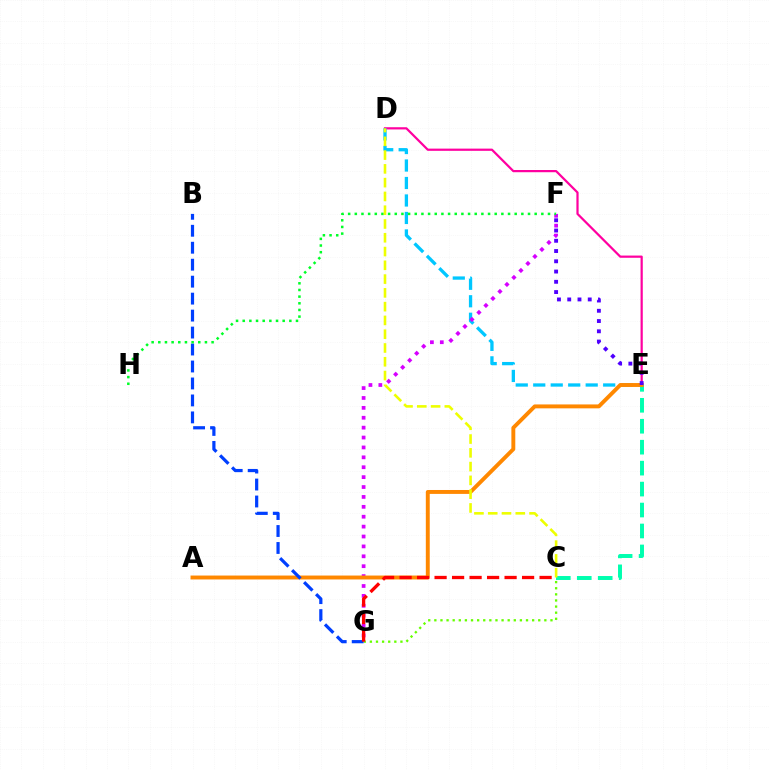{('D', 'E'): [{'color': '#ff00a0', 'line_style': 'solid', 'thickness': 1.6}, {'color': '#00c7ff', 'line_style': 'dashed', 'thickness': 2.38}], ('C', 'E'): [{'color': '#00ffaf', 'line_style': 'dashed', 'thickness': 2.85}], ('F', 'G'): [{'color': '#d600ff', 'line_style': 'dotted', 'thickness': 2.69}], ('A', 'E'): [{'color': '#ff8800', 'line_style': 'solid', 'thickness': 2.82}], ('E', 'F'): [{'color': '#4f00ff', 'line_style': 'dotted', 'thickness': 2.79}], ('C', 'G'): [{'color': '#66ff00', 'line_style': 'dotted', 'thickness': 1.66}, {'color': '#ff0000', 'line_style': 'dashed', 'thickness': 2.38}], ('B', 'G'): [{'color': '#003fff', 'line_style': 'dashed', 'thickness': 2.3}], ('F', 'H'): [{'color': '#00ff27', 'line_style': 'dotted', 'thickness': 1.81}], ('C', 'D'): [{'color': '#eeff00', 'line_style': 'dashed', 'thickness': 1.87}]}